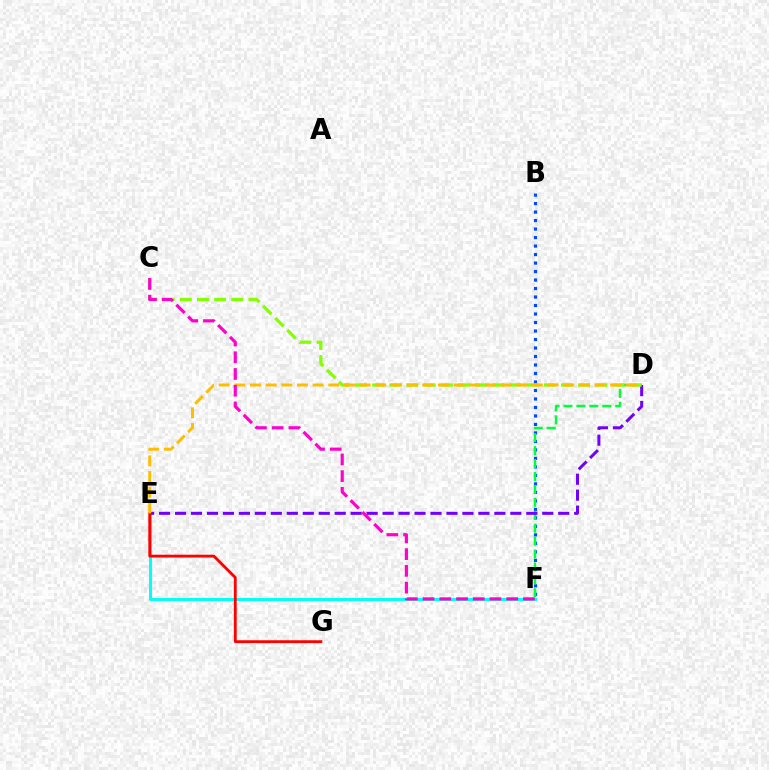{('B', 'F'): [{'color': '#004bff', 'line_style': 'dotted', 'thickness': 2.31}], ('E', 'F'): [{'color': '#00fff6', 'line_style': 'solid', 'thickness': 2.11}], ('D', 'F'): [{'color': '#00ff39', 'line_style': 'dashed', 'thickness': 1.76}], ('D', 'E'): [{'color': '#7200ff', 'line_style': 'dashed', 'thickness': 2.17}, {'color': '#ffbd00', 'line_style': 'dashed', 'thickness': 2.13}], ('C', 'D'): [{'color': '#84ff00', 'line_style': 'dashed', 'thickness': 2.33}], ('E', 'G'): [{'color': '#ff0000', 'line_style': 'solid', 'thickness': 2.04}], ('C', 'F'): [{'color': '#ff00cf', 'line_style': 'dashed', 'thickness': 2.27}]}